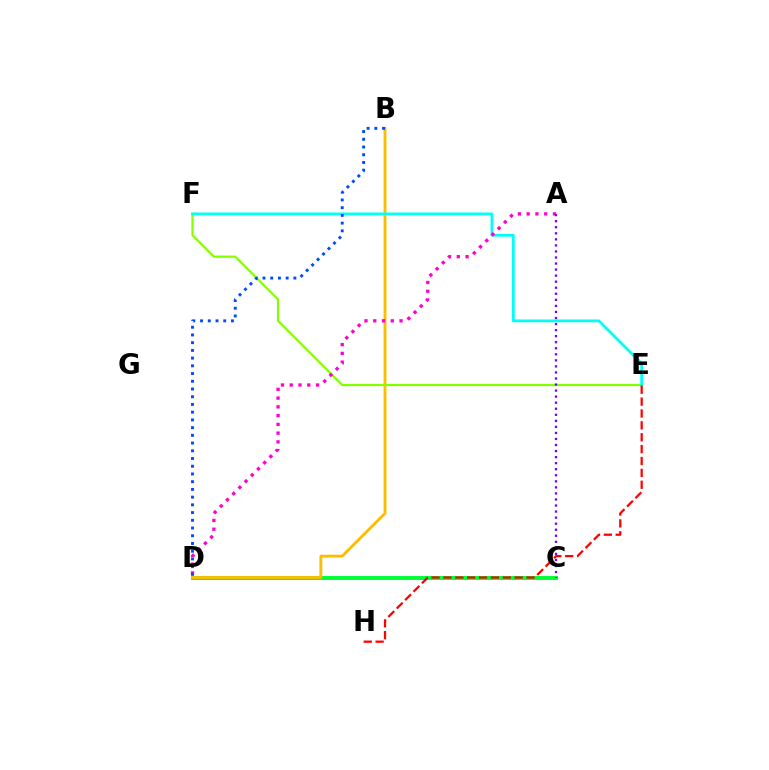{('C', 'D'): [{'color': '#00ff39', 'line_style': 'solid', 'thickness': 2.85}], ('B', 'D'): [{'color': '#ffbd00', 'line_style': 'solid', 'thickness': 2.06}, {'color': '#004bff', 'line_style': 'dotted', 'thickness': 2.1}], ('E', 'F'): [{'color': '#84ff00', 'line_style': 'solid', 'thickness': 1.6}, {'color': '#00fff6', 'line_style': 'solid', 'thickness': 1.99}], ('A', 'D'): [{'color': '#ff00cf', 'line_style': 'dotted', 'thickness': 2.38}], ('A', 'C'): [{'color': '#7200ff', 'line_style': 'dotted', 'thickness': 1.64}], ('E', 'H'): [{'color': '#ff0000', 'line_style': 'dashed', 'thickness': 1.61}]}